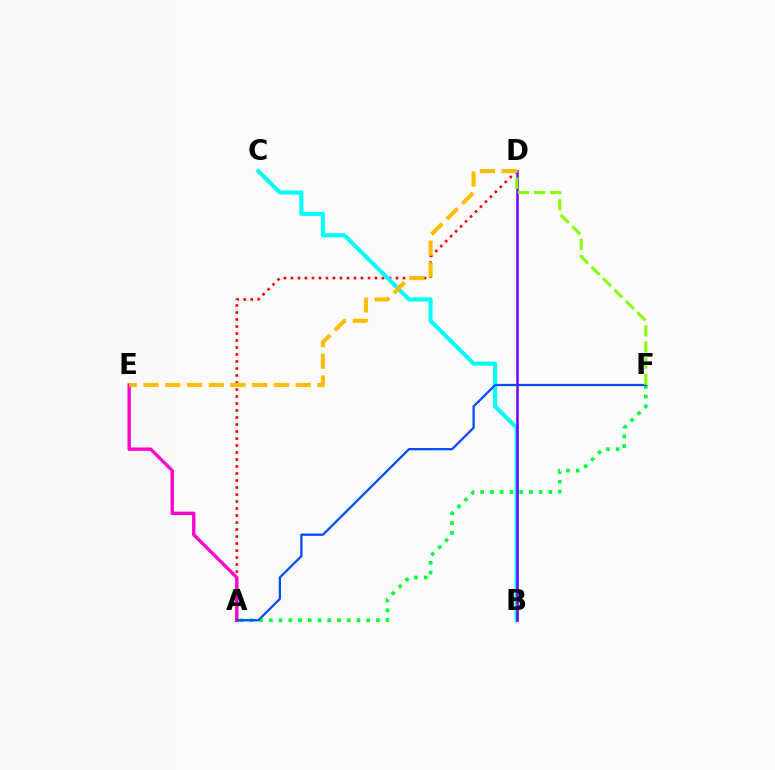{('A', 'D'): [{'color': '#ff0000', 'line_style': 'dotted', 'thickness': 1.9}], ('A', 'E'): [{'color': '#ff00cf', 'line_style': 'solid', 'thickness': 2.43}], ('B', 'C'): [{'color': '#00fff6', 'line_style': 'solid', 'thickness': 2.94}], ('A', 'F'): [{'color': '#00ff39', 'line_style': 'dotted', 'thickness': 2.65}, {'color': '#004bff', 'line_style': 'solid', 'thickness': 1.62}], ('B', 'D'): [{'color': '#7200ff', 'line_style': 'solid', 'thickness': 1.81}], ('D', 'F'): [{'color': '#84ff00', 'line_style': 'dashed', 'thickness': 2.2}], ('D', 'E'): [{'color': '#ffbd00', 'line_style': 'dashed', 'thickness': 2.95}]}